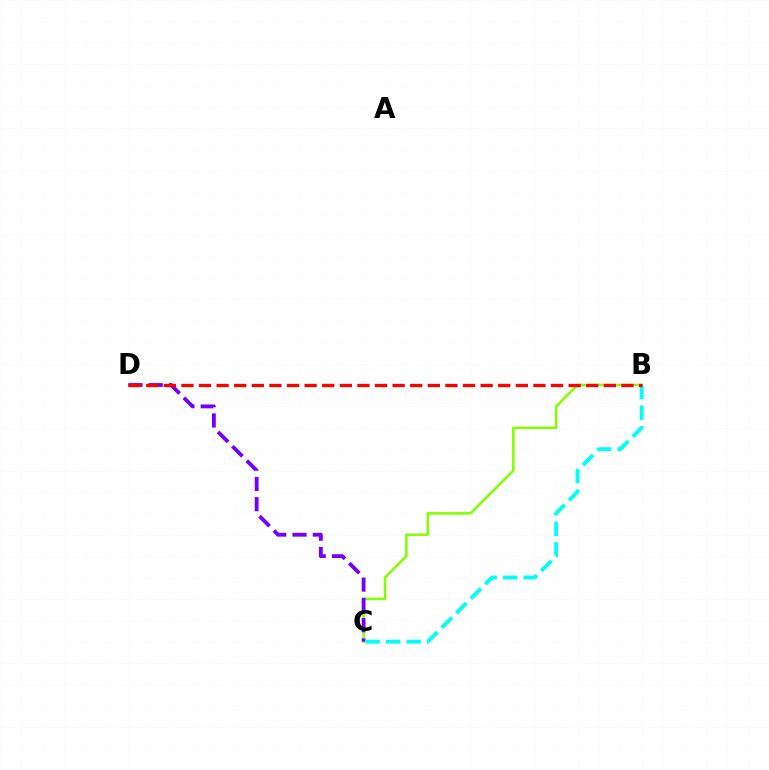{('B', 'C'): [{'color': '#84ff00', 'line_style': 'solid', 'thickness': 1.82}, {'color': '#00fff6', 'line_style': 'dashed', 'thickness': 2.79}], ('C', 'D'): [{'color': '#7200ff', 'line_style': 'dashed', 'thickness': 2.76}], ('B', 'D'): [{'color': '#ff0000', 'line_style': 'dashed', 'thickness': 2.39}]}